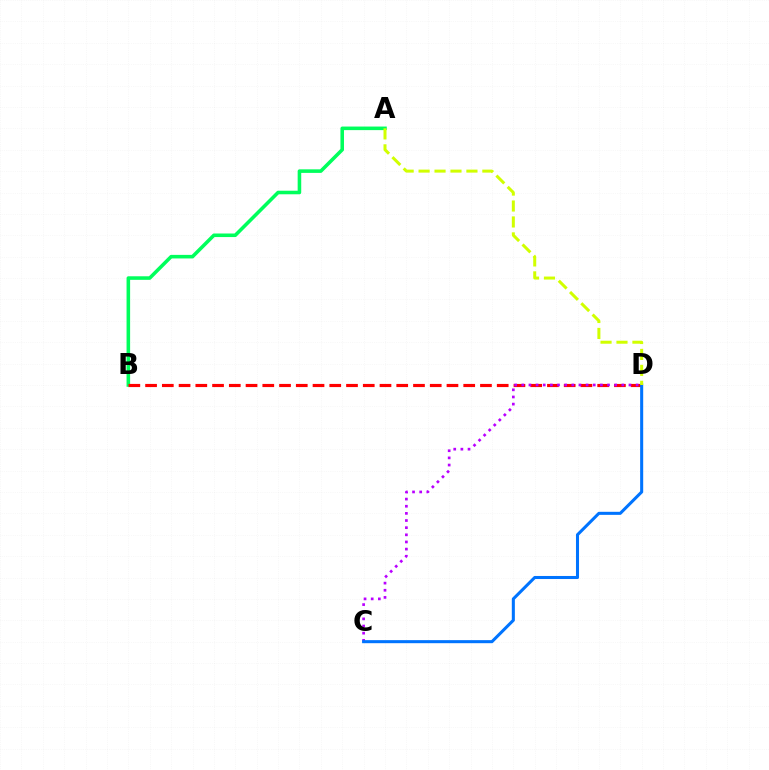{('A', 'B'): [{'color': '#00ff5c', 'line_style': 'solid', 'thickness': 2.57}], ('B', 'D'): [{'color': '#ff0000', 'line_style': 'dashed', 'thickness': 2.27}], ('C', 'D'): [{'color': '#b900ff', 'line_style': 'dotted', 'thickness': 1.94}, {'color': '#0074ff', 'line_style': 'solid', 'thickness': 2.2}], ('A', 'D'): [{'color': '#d1ff00', 'line_style': 'dashed', 'thickness': 2.17}]}